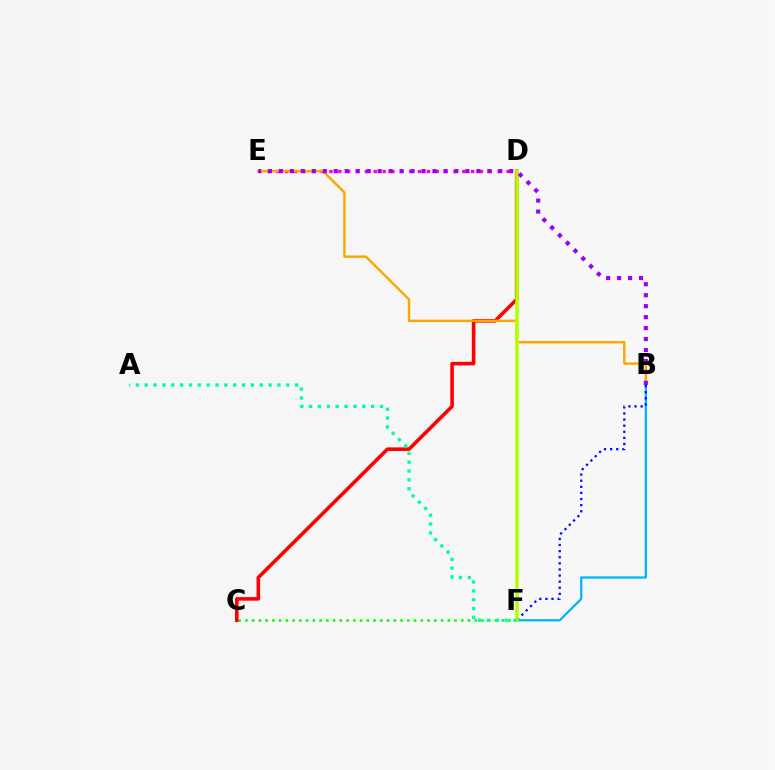{('C', 'F'): [{'color': '#08ff00', 'line_style': 'dotted', 'thickness': 1.83}], ('C', 'D'): [{'color': '#ff0000', 'line_style': 'solid', 'thickness': 2.58}], ('D', 'E'): [{'color': '#ff00bd', 'line_style': 'dotted', 'thickness': 2.41}], ('B', 'E'): [{'color': '#ffa500', 'line_style': 'solid', 'thickness': 1.74}, {'color': '#9b00ff', 'line_style': 'dotted', 'thickness': 2.98}], ('B', 'F'): [{'color': '#00b5ff', 'line_style': 'solid', 'thickness': 1.63}, {'color': '#0010ff', 'line_style': 'dotted', 'thickness': 1.66}], ('D', 'F'): [{'color': '#b3ff00', 'line_style': 'solid', 'thickness': 2.53}], ('A', 'F'): [{'color': '#00ff9d', 'line_style': 'dotted', 'thickness': 2.4}]}